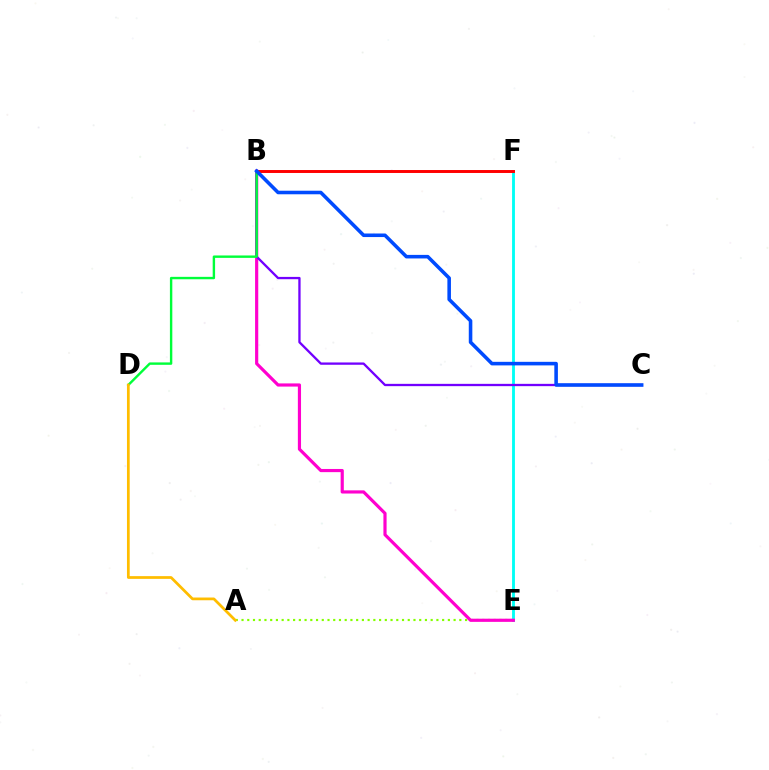{('A', 'E'): [{'color': '#84ff00', 'line_style': 'dotted', 'thickness': 1.56}], ('E', 'F'): [{'color': '#00fff6', 'line_style': 'solid', 'thickness': 2.05}], ('B', 'E'): [{'color': '#ff00cf', 'line_style': 'solid', 'thickness': 2.28}], ('B', 'C'): [{'color': '#7200ff', 'line_style': 'solid', 'thickness': 1.66}, {'color': '#004bff', 'line_style': 'solid', 'thickness': 2.57}], ('B', 'D'): [{'color': '#00ff39', 'line_style': 'solid', 'thickness': 1.73}], ('B', 'F'): [{'color': '#ff0000', 'line_style': 'solid', 'thickness': 2.12}], ('A', 'D'): [{'color': '#ffbd00', 'line_style': 'solid', 'thickness': 1.97}]}